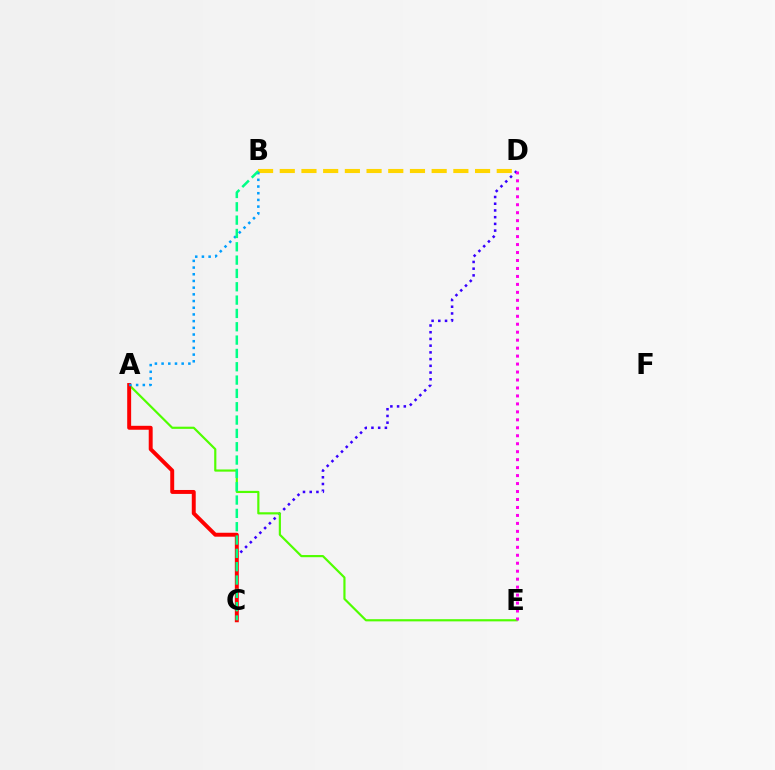{('C', 'D'): [{'color': '#3700ff', 'line_style': 'dotted', 'thickness': 1.83}], ('A', 'E'): [{'color': '#4fff00', 'line_style': 'solid', 'thickness': 1.57}], ('B', 'D'): [{'color': '#ffd500', 'line_style': 'dashed', 'thickness': 2.95}], ('A', 'C'): [{'color': '#ff0000', 'line_style': 'solid', 'thickness': 2.83}], ('A', 'B'): [{'color': '#009eff', 'line_style': 'dotted', 'thickness': 1.82}], ('D', 'E'): [{'color': '#ff00ed', 'line_style': 'dotted', 'thickness': 2.16}], ('B', 'C'): [{'color': '#00ff86', 'line_style': 'dashed', 'thickness': 1.81}]}